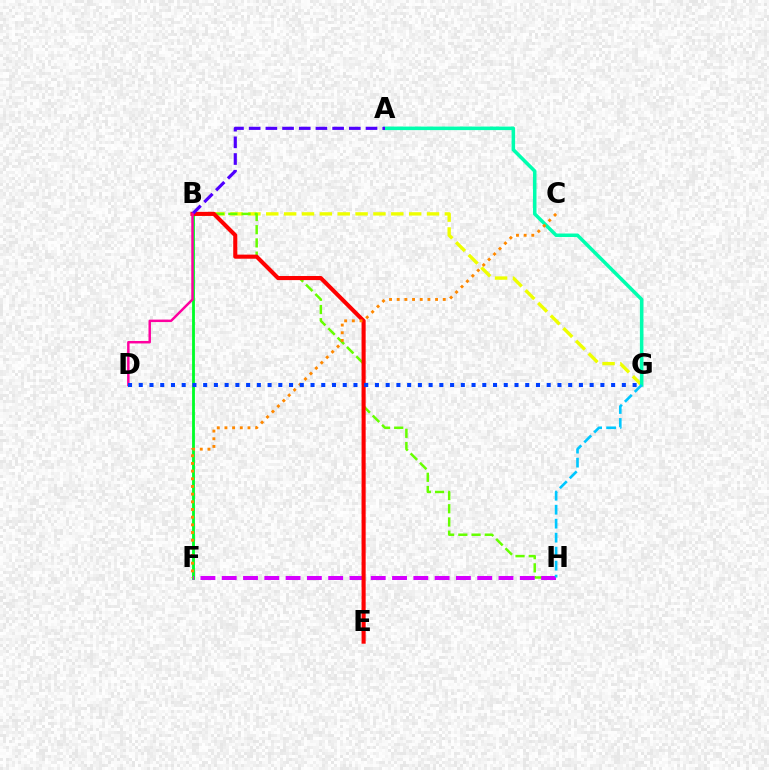{('B', 'G'): [{'color': '#eeff00', 'line_style': 'dashed', 'thickness': 2.43}], ('A', 'G'): [{'color': '#00ffaf', 'line_style': 'solid', 'thickness': 2.54}], ('B', 'H'): [{'color': '#66ff00', 'line_style': 'dashed', 'thickness': 1.79}], ('B', 'F'): [{'color': '#00ff27', 'line_style': 'solid', 'thickness': 2.04}], ('F', 'H'): [{'color': '#d600ff', 'line_style': 'dashed', 'thickness': 2.89}], ('G', 'H'): [{'color': '#00c7ff', 'line_style': 'dashed', 'thickness': 1.9}], ('B', 'E'): [{'color': '#ff0000', 'line_style': 'solid', 'thickness': 2.95}], ('C', 'F'): [{'color': '#ff8800', 'line_style': 'dotted', 'thickness': 2.09}], ('A', 'B'): [{'color': '#4f00ff', 'line_style': 'dashed', 'thickness': 2.27}], ('B', 'D'): [{'color': '#ff00a0', 'line_style': 'solid', 'thickness': 1.77}], ('D', 'G'): [{'color': '#003fff', 'line_style': 'dotted', 'thickness': 2.92}]}